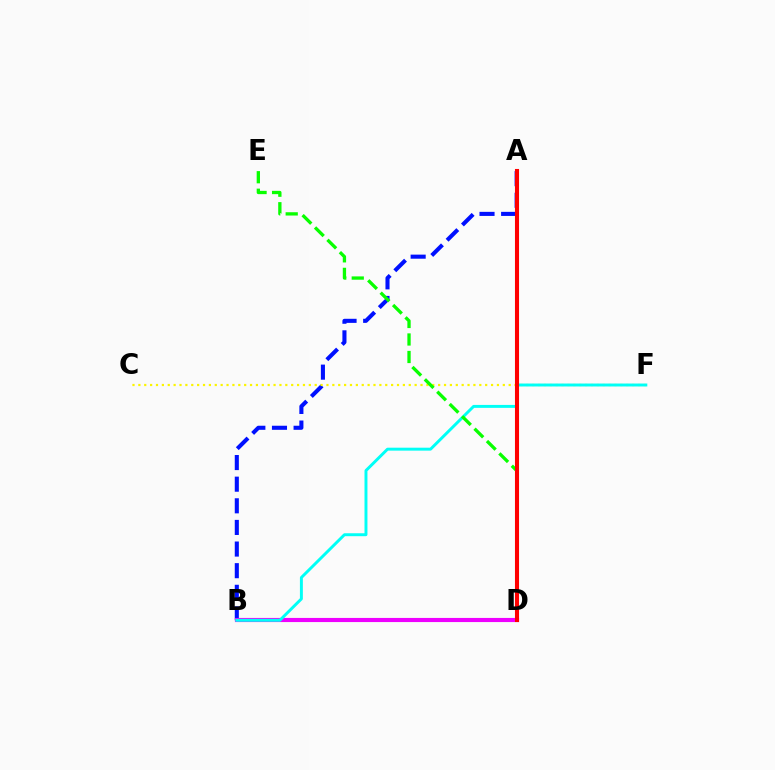{('A', 'B'): [{'color': '#0010ff', 'line_style': 'dashed', 'thickness': 2.94}], ('B', 'D'): [{'color': '#ee00ff', 'line_style': 'solid', 'thickness': 2.98}], ('C', 'F'): [{'color': '#fcf500', 'line_style': 'dotted', 'thickness': 1.6}], ('B', 'F'): [{'color': '#00fff6', 'line_style': 'solid', 'thickness': 2.12}], ('D', 'E'): [{'color': '#08ff00', 'line_style': 'dashed', 'thickness': 2.38}], ('A', 'D'): [{'color': '#ff0000', 'line_style': 'solid', 'thickness': 2.94}]}